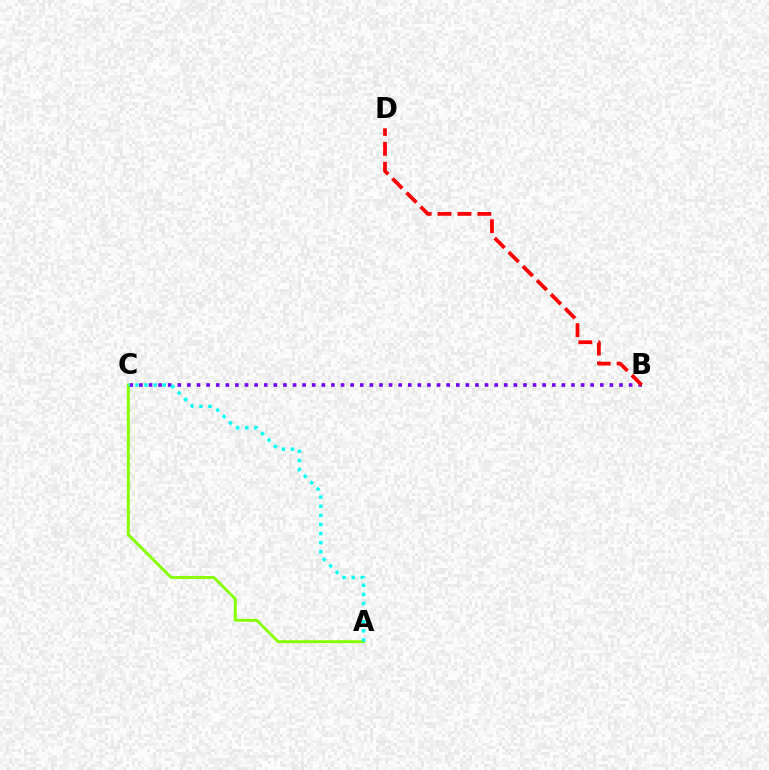{('B', 'C'): [{'color': '#7200ff', 'line_style': 'dotted', 'thickness': 2.61}], ('A', 'C'): [{'color': '#84ff00', 'line_style': 'solid', 'thickness': 2.08}, {'color': '#00fff6', 'line_style': 'dotted', 'thickness': 2.47}], ('B', 'D'): [{'color': '#ff0000', 'line_style': 'dashed', 'thickness': 2.7}]}